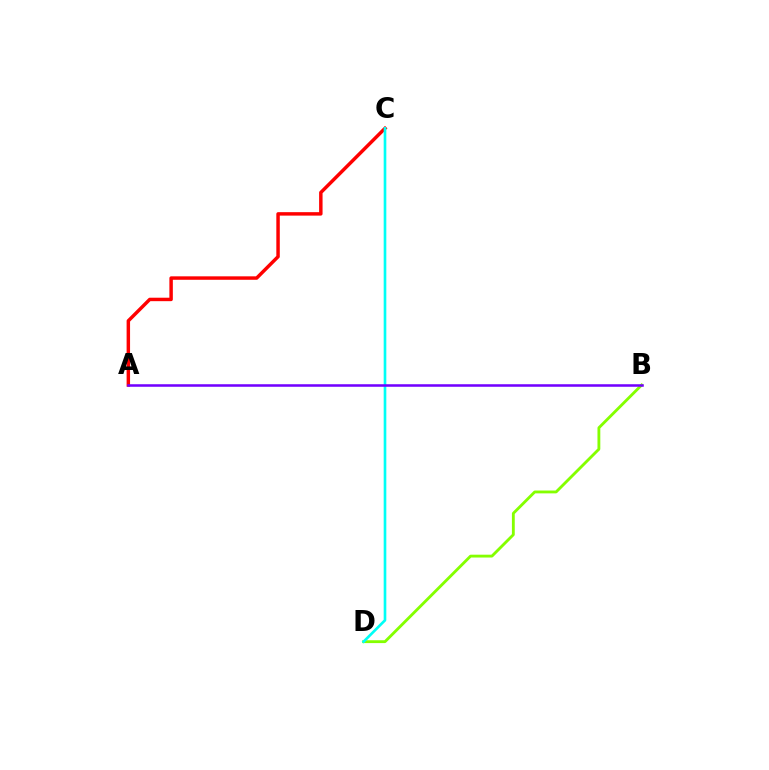{('A', 'C'): [{'color': '#ff0000', 'line_style': 'solid', 'thickness': 2.49}], ('B', 'D'): [{'color': '#84ff00', 'line_style': 'solid', 'thickness': 2.05}], ('C', 'D'): [{'color': '#00fff6', 'line_style': 'solid', 'thickness': 1.91}], ('A', 'B'): [{'color': '#7200ff', 'line_style': 'solid', 'thickness': 1.83}]}